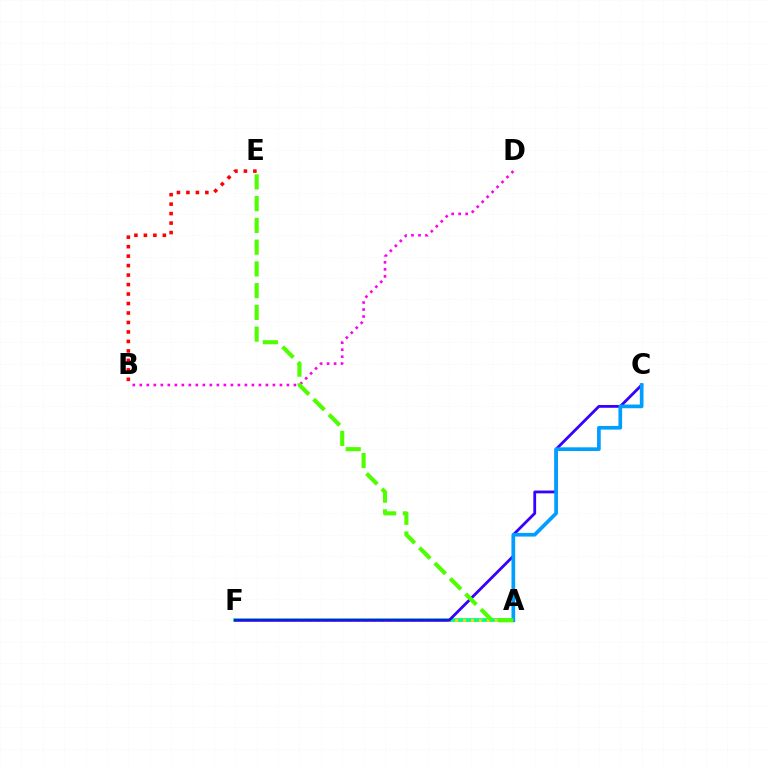{('A', 'F'): [{'color': '#00ff86', 'line_style': 'solid', 'thickness': 2.73}, {'color': '#ffd500', 'line_style': 'dotted', 'thickness': 2.15}], ('C', 'F'): [{'color': '#3700ff', 'line_style': 'solid', 'thickness': 2.01}], ('B', 'D'): [{'color': '#ff00ed', 'line_style': 'dotted', 'thickness': 1.9}], ('B', 'E'): [{'color': '#ff0000', 'line_style': 'dotted', 'thickness': 2.58}], ('A', 'C'): [{'color': '#009eff', 'line_style': 'solid', 'thickness': 2.65}], ('A', 'E'): [{'color': '#4fff00', 'line_style': 'dashed', 'thickness': 2.95}]}